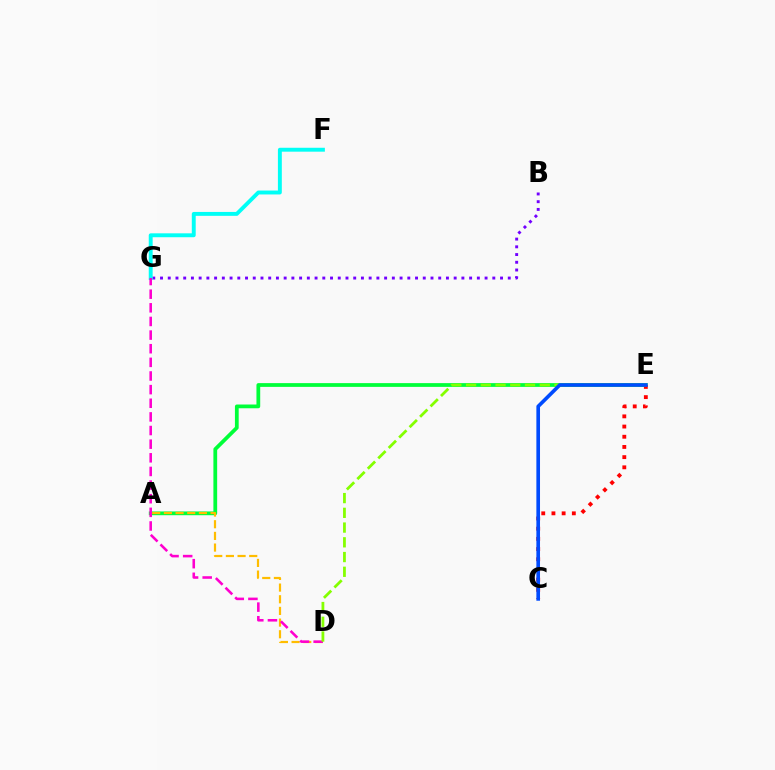{('B', 'G'): [{'color': '#7200ff', 'line_style': 'dotted', 'thickness': 2.1}], ('A', 'E'): [{'color': '#00ff39', 'line_style': 'solid', 'thickness': 2.71}], ('C', 'E'): [{'color': '#ff0000', 'line_style': 'dotted', 'thickness': 2.77}, {'color': '#004bff', 'line_style': 'solid', 'thickness': 2.62}], ('A', 'D'): [{'color': '#ffbd00', 'line_style': 'dashed', 'thickness': 1.59}], ('F', 'G'): [{'color': '#00fff6', 'line_style': 'solid', 'thickness': 2.81}], ('D', 'G'): [{'color': '#ff00cf', 'line_style': 'dashed', 'thickness': 1.85}], ('D', 'E'): [{'color': '#84ff00', 'line_style': 'dashed', 'thickness': 2.0}]}